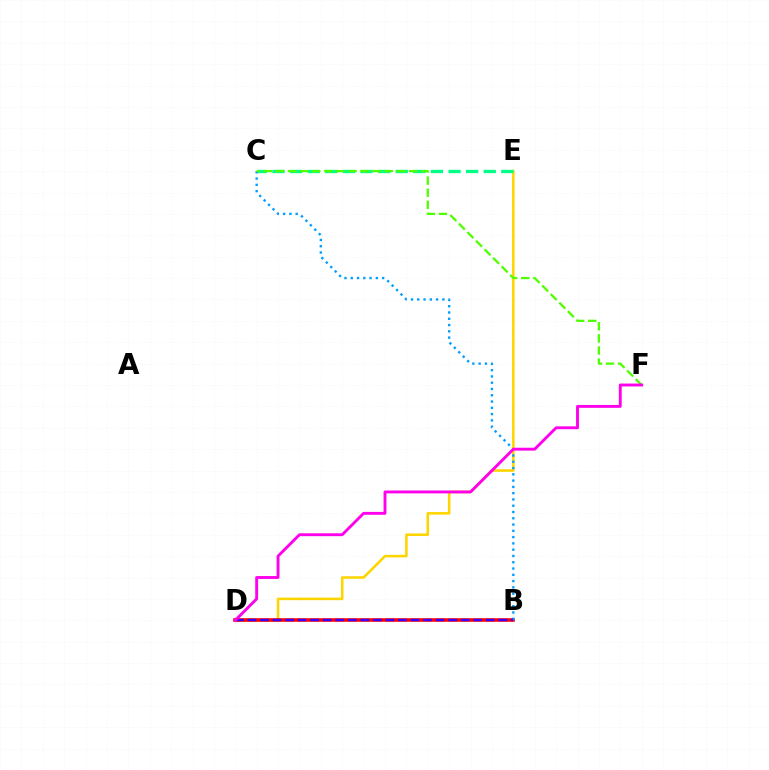{('D', 'E'): [{'color': '#ffd500', 'line_style': 'solid', 'thickness': 1.85}], ('C', 'E'): [{'color': '#00ff86', 'line_style': 'dashed', 'thickness': 2.39}], ('B', 'D'): [{'color': '#ff0000', 'line_style': 'solid', 'thickness': 2.59}, {'color': '#3700ff', 'line_style': 'dashed', 'thickness': 1.7}], ('B', 'C'): [{'color': '#009eff', 'line_style': 'dotted', 'thickness': 1.71}], ('C', 'F'): [{'color': '#4fff00', 'line_style': 'dashed', 'thickness': 1.64}], ('D', 'F'): [{'color': '#ff00ed', 'line_style': 'solid', 'thickness': 2.08}]}